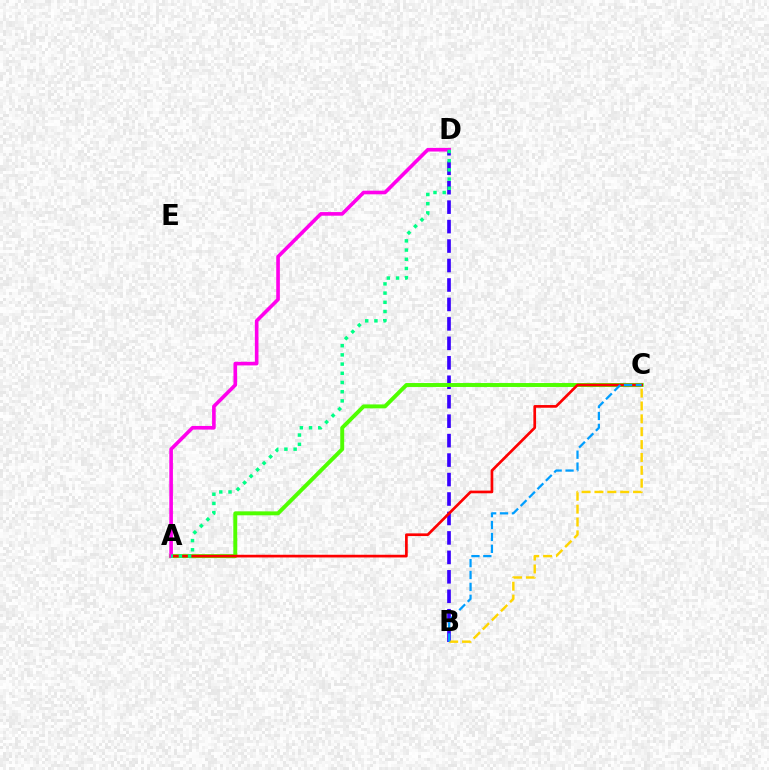{('B', 'D'): [{'color': '#3700ff', 'line_style': 'dashed', 'thickness': 2.64}], ('A', 'C'): [{'color': '#4fff00', 'line_style': 'solid', 'thickness': 2.83}, {'color': '#ff0000', 'line_style': 'solid', 'thickness': 1.94}], ('A', 'D'): [{'color': '#ff00ed', 'line_style': 'solid', 'thickness': 2.61}, {'color': '#00ff86', 'line_style': 'dotted', 'thickness': 2.5}], ('B', 'C'): [{'color': '#ffd500', 'line_style': 'dashed', 'thickness': 1.75}, {'color': '#009eff', 'line_style': 'dashed', 'thickness': 1.62}]}